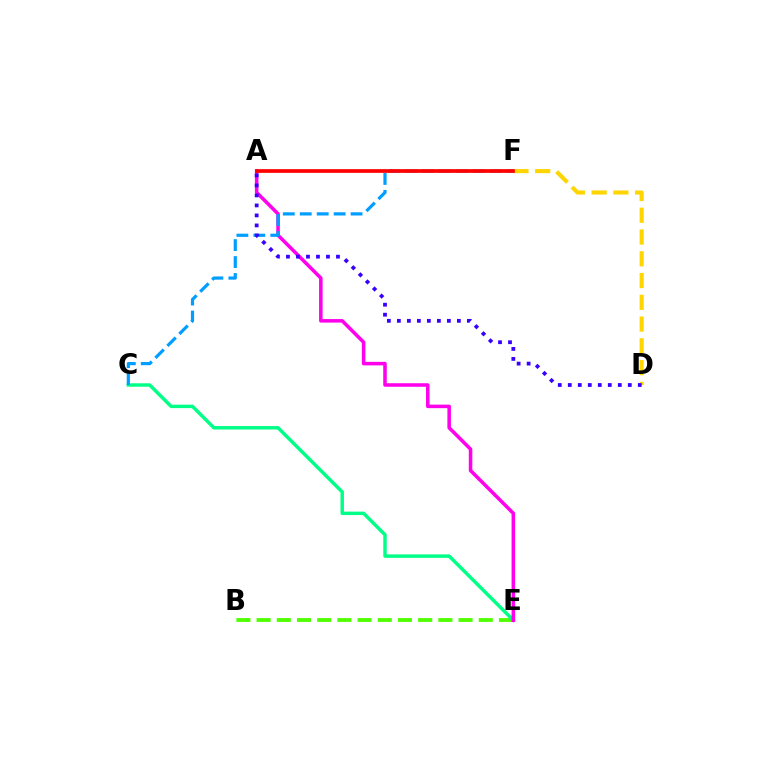{('D', 'F'): [{'color': '#ffd500', 'line_style': 'dashed', 'thickness': 2.96}], ('B', 'E'): [{'color': '#4fff00', 'line_style': 'dashed', 'thickness': 2.74}], ('C', 'E'): [{'color': '#00ff86', 'line_style': 'solid', 'thickness': 2.48}], ('A', 'E'): [{'color': '#ff00ed', 'line_style': 'solid', 'thickness': 2.54}], ('C', 'F'): [{'color': '#009eff', 'line_style': 'dashed', 'thickness': 2.3}], ('A', 'F'): [{'color': '#ff0000', 'line_style': 'solid', 'thickness': 2.66}], ('A', 'D'): [{'color': '#3700ff', 'line_style': 'dotted', 'thickness': 2.72}]}